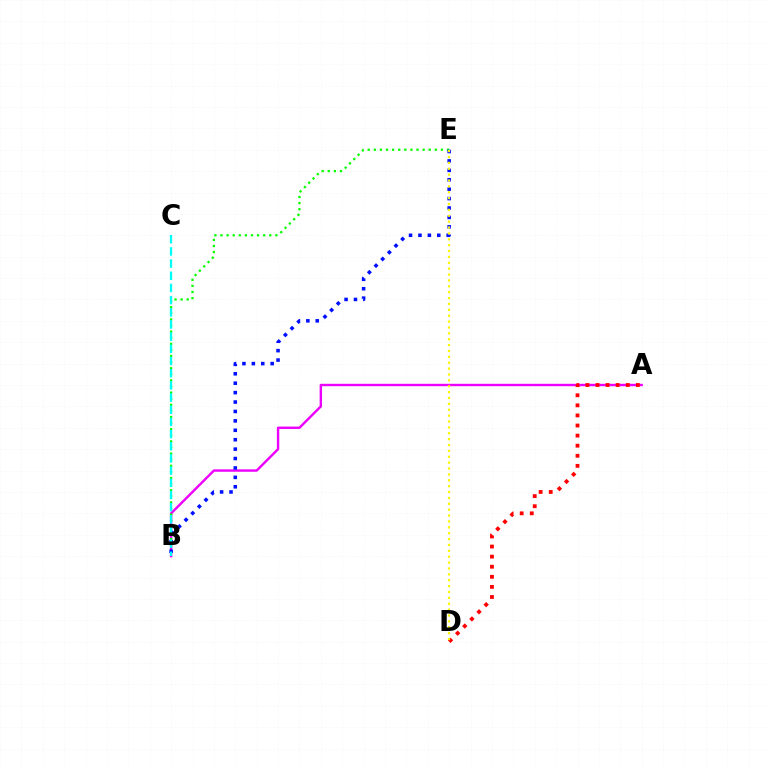{('A', 'B'): [{'color': '#ee00ff', 'line_style': 'solid', 'thickness': 1.73}], ('B', 'E'): [{'color': '#08ff00', 'line_style': 'dotted', 'thickness': 1.66}, {'color': '#0010ff', 'line_style': 'dotted', 'thickness': 2.56}], ('B', 'C'): [{'color': '#00fff6', 'line_style': 'dashed', 'thickness': 1.65}], ('A', 'D'): [{'color': '#ff0000', 'line_style': 'dotted', 'thickness': 2.74}], ('D', 'E'): [{'color': '#fcf500', 'line_style': 'dotted', 'thickness': 1.6}]}